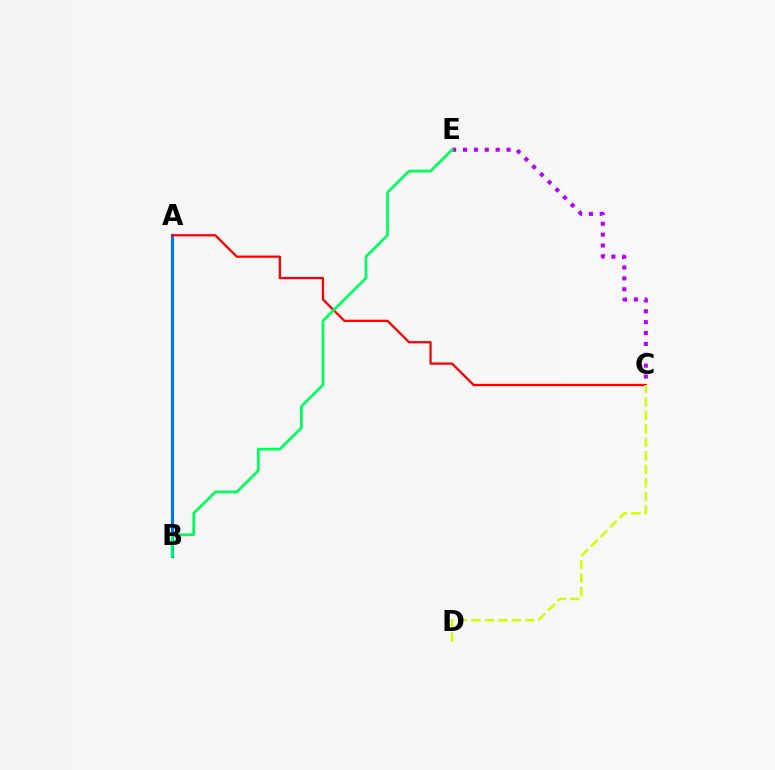{('C', 'E'): [{'color': '#b900ff', 'line_style': 'dotted', 'thickness': 2.96}], ('A', 'B'): [{'color': '#0074ff', 'line_style': 'solid', 'thickness': 2.23}], ('A', 'C'): [{'color': '#ff0000', 'line_style': 'solid', 'thickness': 1.63}], ('B', 'E'): [{'color': '#00ff5c', 'line_style': 'solid', 'thickness': 1.95}], ('C', 'D'): [{'color': '#d1ff00', 'line_style': 'dashed', 'thickness': 1.83}]}